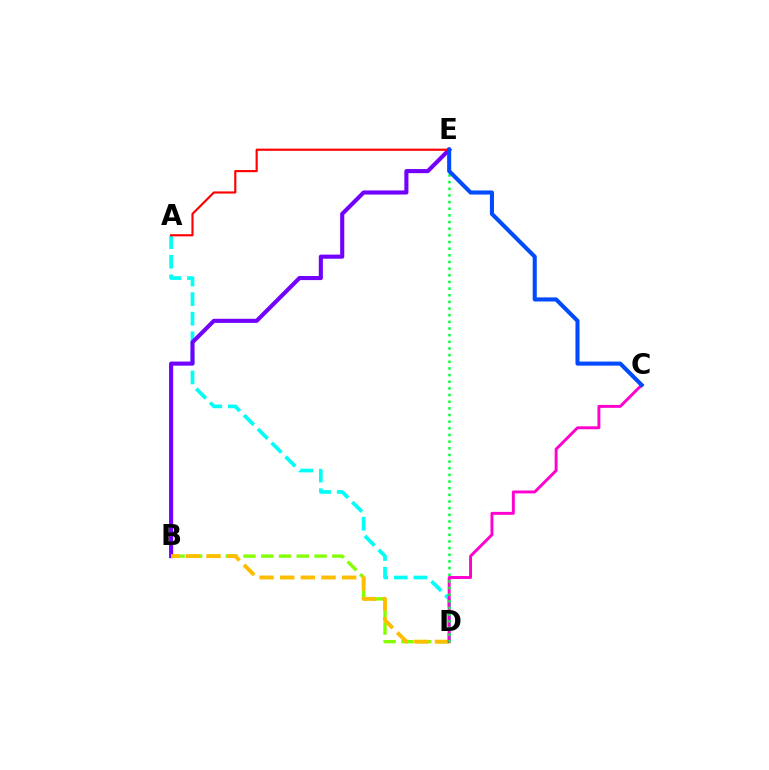{('B', 'D'): [{'color': '#84ff00', 'line_style': 'dashed', 'thickness': 2.41}, {'color': '#ffbd00', 'line_style': 'dashed', 'thickness': 2.8}], ('A', 'D'): [{'color': '#00fff6', 'line_style': 'dashed', 'thickness': 2.66}], ('B', 'E'): [{'color': '#7200ff', 'line_style': 'solid', 'thickness': 2.95}], ('A', 'E'): [{'color': '#ff0000', 'line_style': 'solid', 'thickness': 1.55}], ('C', 'D'): [{'color': '#ff00cf', 'line_style': 'solid', 'thickness': 2.1}], ('D', 'E'): [{'color': '#00ff39', 'line_style': 'dotted', 'thickness': 1.81}], ('C', 'E'): [{'color': '#004bff', 'line_style': 'solid', 'thickness': 2.93}]}